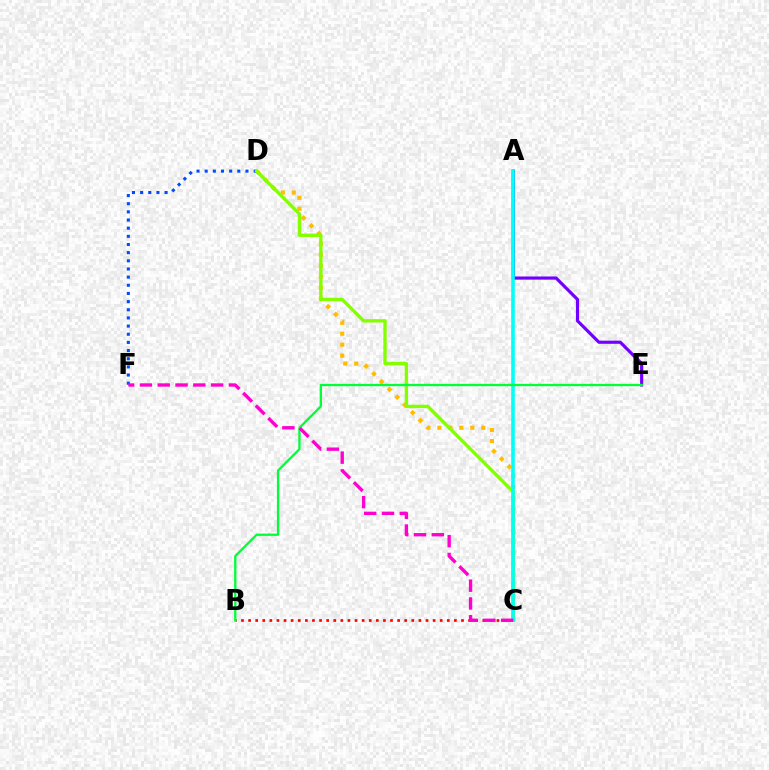{('B', 'C'): [{'color': '#ff0000', 'line_style': 'dotted', 'thickness': 1.93}], ('C', 'D'): [{'color': '#ffbd00', 'line_style': 'dotted', 'thickness': 2.98}, {'color': '#84ff00', 'line_style': 'solid', 'thickness': 2.42}], ('D', 'F'): [{'color': '#004bff', 'line_style': 'dotted', 'thickness': 2.22}], ('A', 'E'): [{'color': '#7200ff', 'line_style': 'solid', 'thickness': 2.27}], ('A', 'C'): [{'color': '#00fff6', 'line_style': 'solid', 'thickness': 2.57}], ('B', 'E'): [{'color': '#00ff39', 'line_style': 'solid', 'thickness': 1.66}], ('C', 'F'): [{'color': '#ff00cf', 'line_style': 'dashed', 'thickness': 2.42}]}